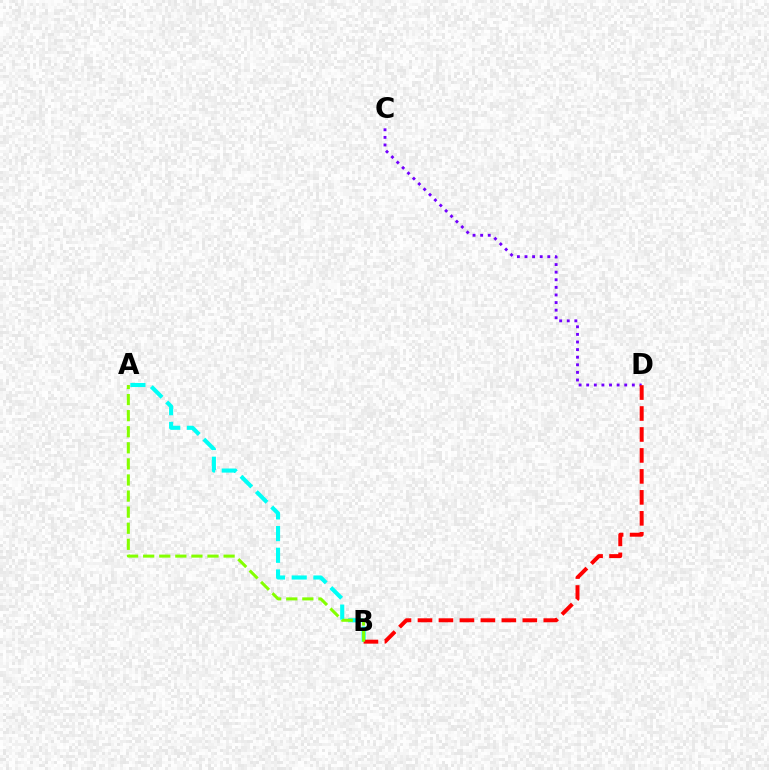{('C', 'D'): [{'color': '#7200ff', 'line_style': 'dotted', 'thickness': 2.07}], ('A', 'B'): [{'color': '#00fff6', 'line_style': 'dashed', 'thickness': 2.95}, {'color': '#84ff00', 'line_style': 'dashed', 'thickness': 2.18}], ('B', 'D'): [{'color': '#ff0000', 'line_style': 'dashed', 'thickness': 2.85}]}